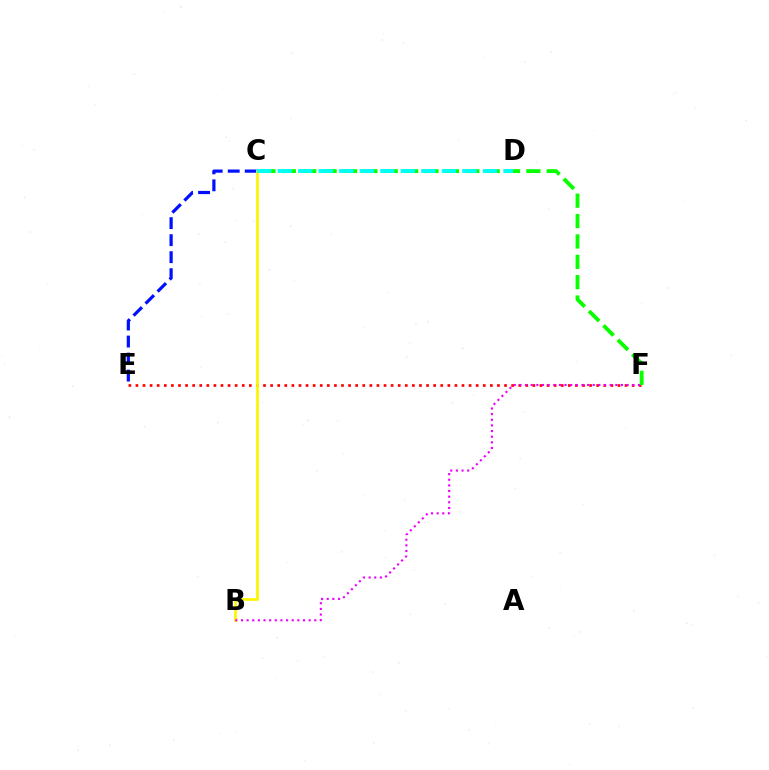{('E', 'F'): [{'color': '#ff0000', 'line_style': 'dotted', 'thickness': 1.93}], ('C', 'E'): [{'color': '#0010ff', 'line_style': 'dashed', 'thickness': 2.31}], ('C', 'F'): [{'color': '#08ff00', 'line_style': 'dashed', 'thickness': 2.77}], ('B', 'C'): [{'color': '#fcf500', 'line_style': 'solid', 'thickness': 1.96}], ('C', 'D'): [{'color': '#00fff6', 'line_style': 'dashed', 'thickness': 2.79}], ('B', 'F'): [{'color': '#ee00ff', 'line_style': 'dotted', 'thickness': 1.53}]}